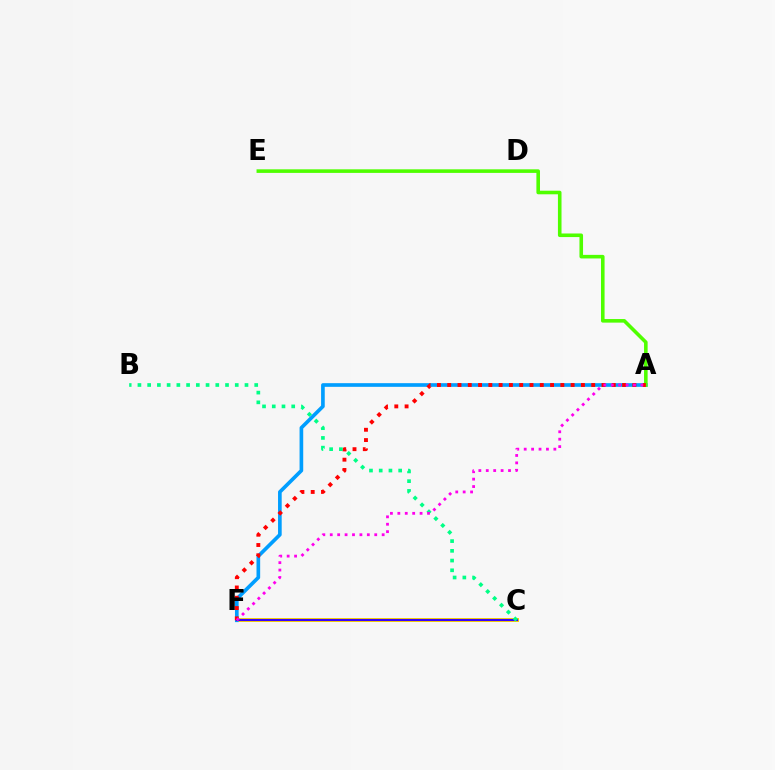{('C', 'F'): [{'color': '#ffd500', 'line_style': 'solid', 'thickness': 2.87}, {'color': '#3700ff', 'line_style': 'solid', 'thickness': 1.55}], ('A', 'F'): [{'color': '#009eff', 'line_style': 'solid', 'thickness': 2.64}, {'color': '#ff0000', 'line_style': 'dotted', 'thickness': 2.79}, {'color': '#ff00ed', 'line_style': 'dotted', 'thickness': 2.01}], ('A', 'E'): [{'color': '#4fff00', 'line_style': 'solid', 'thickness': 2.58}], ('B', 'C'): [{'color': '#00ff86', 'line_style': 'dotted', 'thickness': 2.64}]}